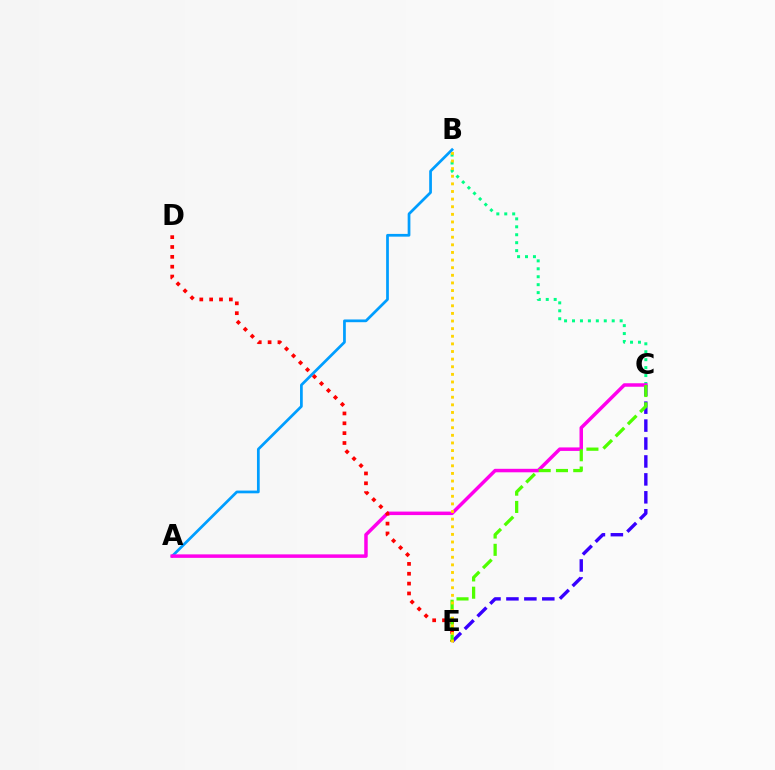{('C', 'E'): [{'color': '#3700ff', 'line_style': 'dashed', 'thickness': 2.44}, {'color': '#4fff00', 'line_style': 'dashed', 'thickness': 2.35}], ('B', 'C'): [{'color': '#00ff86', 'line_style': 'dotted', 'thickness': 2.16}], ('A', 'B'): [{'color': '#009eff', 'line_style': 'solid', 'thickness': 1.97}], ('A', 'C'): [{'color': '#ff00ed', 'line_style': 'solid', 'thickness': 2.51}], ('D', 'E'): [{'color': '#ff0000', 'line_style': 'dotted', 'thickness': 2.68}], ('B', 'E'): [{'color': '#ffd500', 'line_style': 'dotted', 'thickness': 2.07}]}